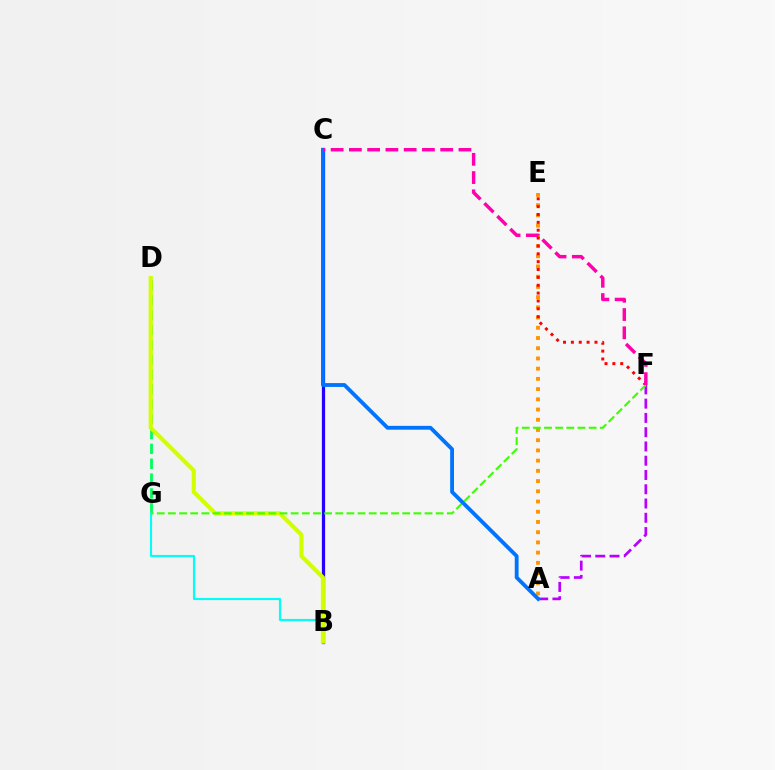{('B', 'C'): [{'color': '#2500ff', 'line_style': 'solid', 'thickness': 2.33}], ('A', 'F'): [{'color': '#b900ff', 'line_style': 'dashed', 'thickness': 1.94}], ('A', 'E'): [{'color': '#ff9400', 'line_style': 'dotted', 'thickness': 2.78}], ('D', 'G'): [{'color': '#00ff5c', 'line_style': 'dashed', 'thickness': 2.02}], ('E', 'F'): [{'color': '#ff0000', 'line_style': 'dotted', 'thickness': 2.14}], ('B', 'G'): [{'color': '#00fff6', 'line_style': 'solid', 'thickness': 1.54}], ('B', 'D'): [{'color': '#d1ff00', 'line_style': 'solid', 'thickness': 2.98}], ('F', 'G'): [{'color': '#3dff00', 'line_style': 'dashed', 'thickness': 1.52}], ('A', 'C'): [{'color': '#0074ff', 'line_style': 'solid', 'thickness': 2.76}], ('C', 'F'): [{'color': '#ff00ac', 'line_style': 'dashed', 'thickness': 2.48}]}